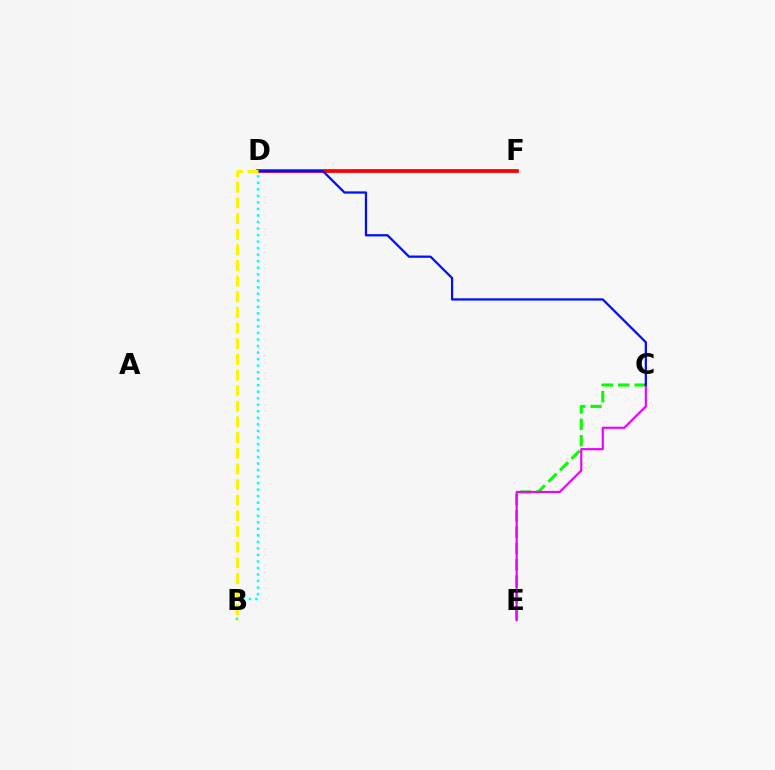{('C', 'E'): [{'color': '#08ff00', 'line_style': 'dashed', 'thickness': 2.22}, {'color': '#ee00ff', 'line_style': 'solid', 'thickness': 1.55}], ('D', 'F'): [{'color': '#ff0000', 'line_style': 'solid', 'thickness': 2.7}], ('B', 'D'): [{'color': '#00fff6', 'line_style': 'dotted', 'thickness': 1.77}, {'color': '#fcf500', 'line_style': 'dashed', 'thickness': 2.13}], ('C', 'D'): [{'color': '#0010ff', 'line_style': 'solid', 'thickness': 1.63}]}